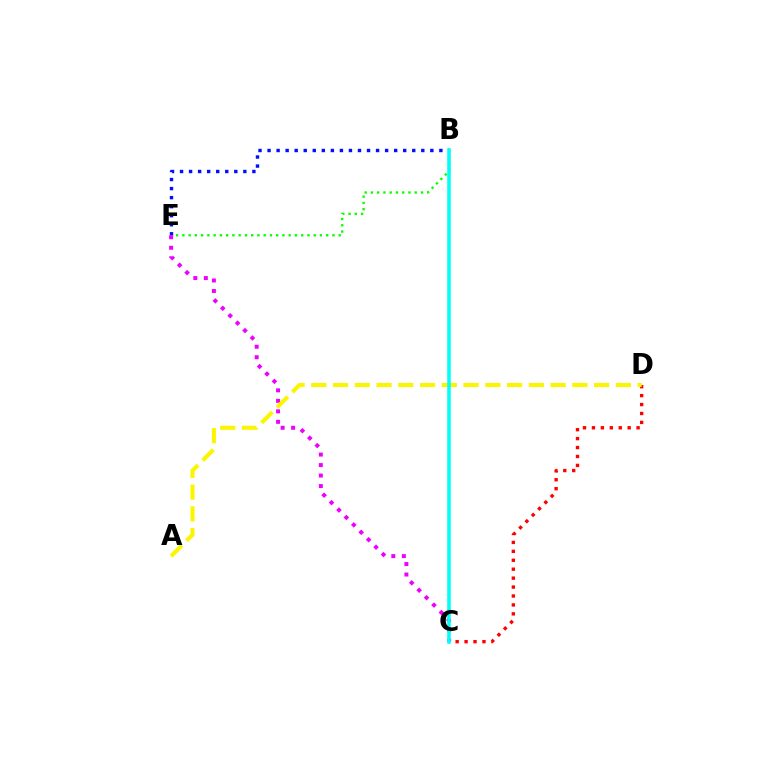{('B', 'E'): [{'color': '#08ff00', 'line_style': 'dotted', 'thickness': 1.7}, {'color': '#0010ff', 'line_style': 'dotted', 'thickness': 2.46}], ('C', 'D'): [{'color': '#ff0000', 'line_style': 'dotted', 'thickness': 2.43}], ('C', 'E'): [{'color': '#ee00ff', 'line_style': 'dotted', 'thickness': 2.85}], ('A', 'D'): [{'color': '#fcf500', 'line_style': 'dashed', 'thickness': 2.96}], ('B', 'C'): [{'color': '#00fff6', 'line_style': 'solid', 'thickness': 2.55}]}